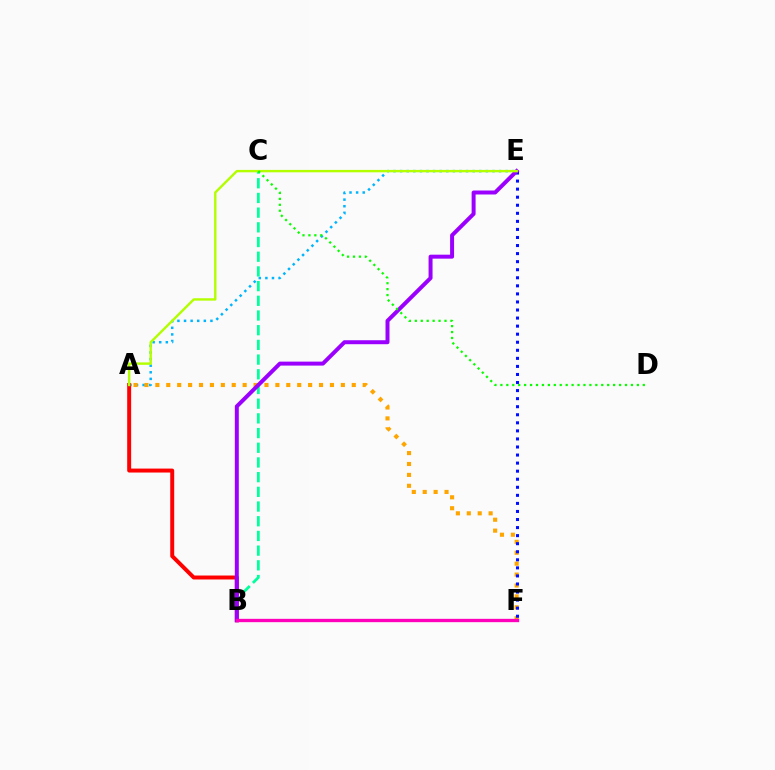{('A', 'E'): [{'color': '#00b5ff', 'line_style': 'dotted', 'thickness': 1.79}, {'color': '#b3ff00', 'line_style': 'solid', 'thickness': 1.73}], ('A', 'F'): [{'color': '#ffa500', 'line_style': 'dotted', 'thickness': 2.96}], ('A', 'B'): [{'color': '#ff0000', 'line_style': 'solid', 'thickness': 2.85}], ('E', 'F'): [{'color': '#0010ff', 'line_style': 'dotted', 'thickness': 2.19}], ('B', 'C'): [{'color': '#00ff9d', 'line_style': 'dashed', 'thickness': 2.0}], ('B', 'E'): [{'color': '#9b00ff', 'line_style': 'solid', 'thickness': 2.86}], ('C', 'D'): [{'color': '#08ff00', 'line_style': 'dotted', 'thickness': 1.61}], ('B', 'F'): [{'color': '#ff00bd', 'line_style': 'solid', 'thickness': 2.4}]}